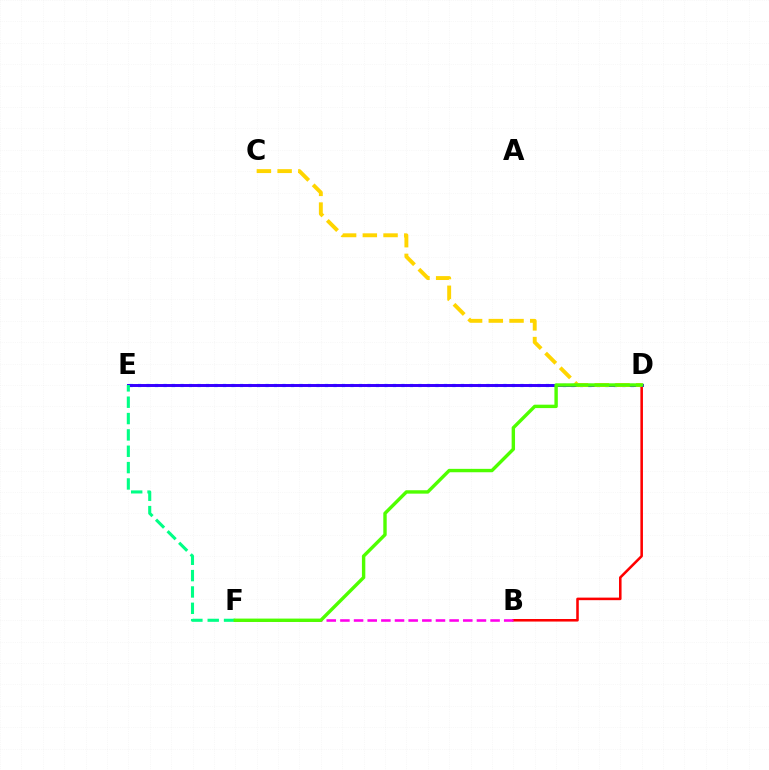{('D', 'E'): [{'color': '#009eff', 'line_style': 'dotted', 'thickness': 2.31}, {'color': '#3700ff', 'line_style': 'solid', 'thickness': 2.13}], ('B', 'D'): [{'color': '#ff0000', 'line_style': 'solid', 'thickness': 1.84}], ('B', 'F'): [{'color': '#ff00ed', 'line_style': 'dashed', 'thickness': 1.85}], ('E', 'F'): [{'color': '#00ff86', 'line_style': 'dashed', 'thickness': 2.22}], ('C', 'D'): [{'color': '#ffd500', 'line_style': 'dashed', 'thickness': 2.81}], ('D', 'F'): [{'color': '#4fff00', 'line_style': 'solid', 'thickness': 2.45}]}